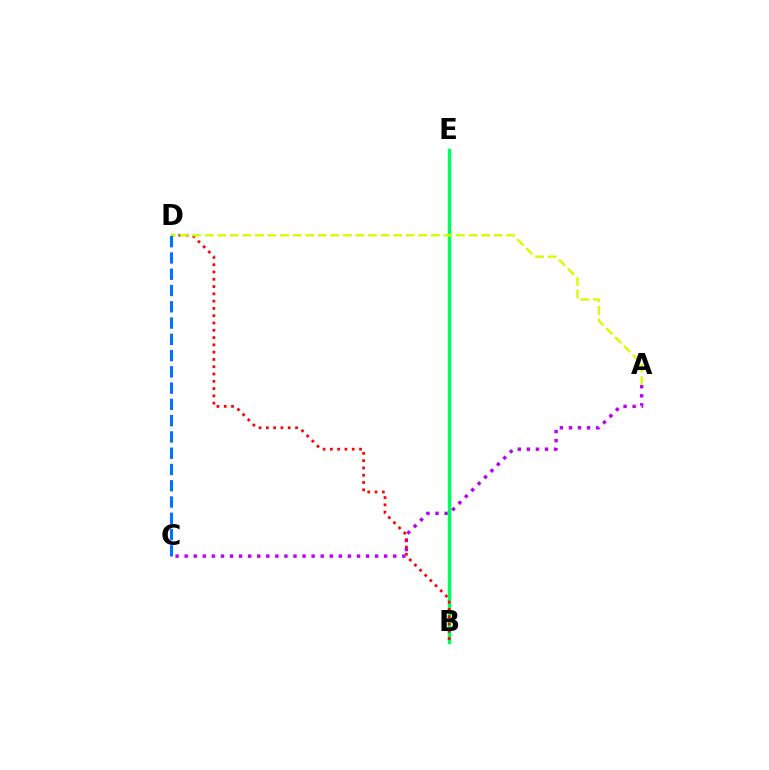{('A', 'C'): [{'color': '#b900ff', 'line_style': 'dotted', 'thickness': 2.46}], ('B', 'E'): [{'color': '#00ff5c', 'line_style': 'solid', 'thickness': 2.45}], ('B', 'D'): [{'color': '#ff0000', 'line_style': 'dotted', 'thickness': 1.98}], ('A', 'D'): [{'color': '#d1ff00', 'line_style': 'dashed', 'thickness': 1.71}], ('C', 'D'): [{'color': '#0074ff', 'line_style': 'dashed', 'thickness': 2.21}]}